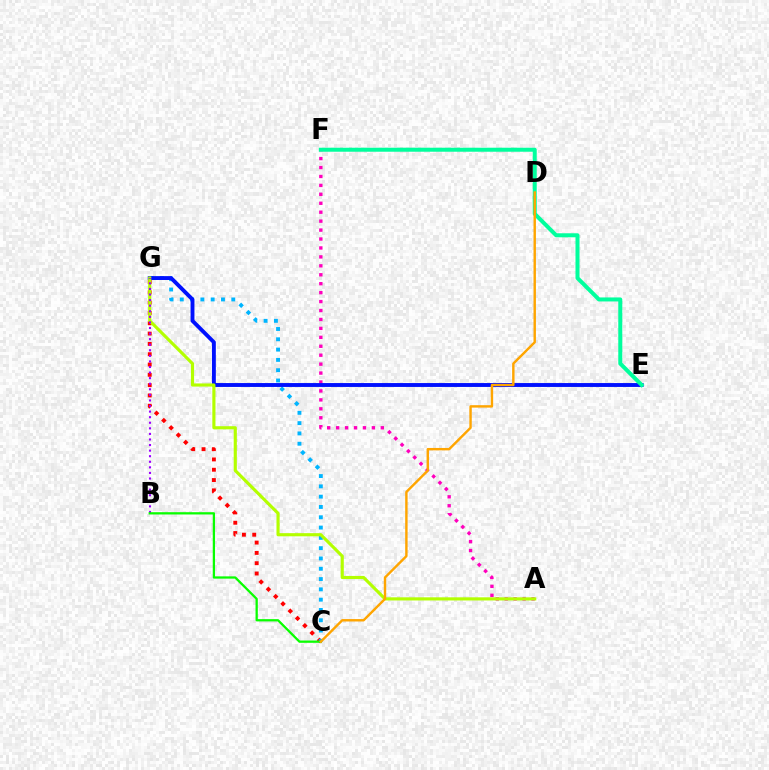{('C', 'G'): [{'color': '#ff0000', 'line_style': 'dotted', 'thickness': 2.8}, {'color': '#00b5ff', 'line_style': 'dotted', 'thickness': 2.8}], ('A', 'F'): [{'color': '#ff00bd', 'line_style': 'dotted', 'thickness': 2.43}], ('E', 'G'): [{'color': '#0010ff', 'line_style': 'solid', 'thickness': 2.8}], ('A', 'G'): [{'color': '#b3ff00', 'line_style': 'solid', 'thickness': 2.26}], ('B', 'G'): [{'color': '#9b00ff', 'line_style': 'dotted', 'thickness': 1.51}], ('E', 'F'): [{'color': '#00ff9d', 'line_style': 'solid', 'thickness': 2.89}], ('B', 'C'): [{'color': '#08ff00', 'line_style': 'solid', 'thickness': 1.64}], ('C', 'D'): [{'color': '#ffa500', 'line_style': 'solid', 'thickness': 1.74}]}